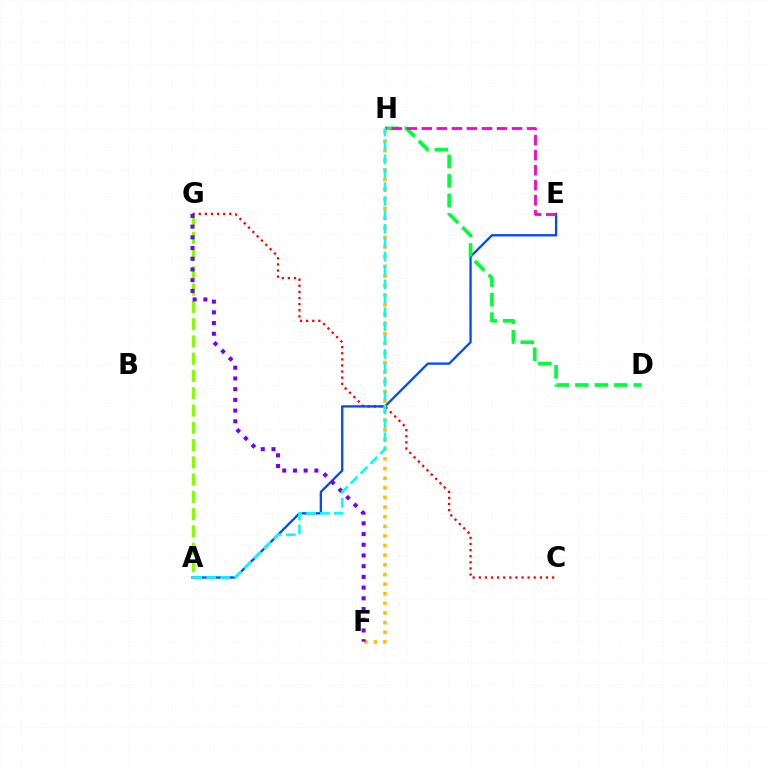{('C', 'G'): [{'color': '#ff0000', 'line_style': 'dotted', 'thickness': 1.66}], ('A', 'E'): [{'color': '#004bff', 'line_style': 'solid', 'thickness': 1.67}], ('D', 'H'): [{'color': '#00ff39', 'line_style': 'dashed', 'thickness': 2.65}], ('E', 'H'): [{'color': '#ff00cf', 'line_style': 'dashed', 'thickness': 2.04}], ('F', 'H'): [{'color': '#ffbd00', 'line_style': 'dotted', 'thickness': 2.62}], ('A', 'G'): [{'color': '#84ff00', 'line_style': 'dashed', 'thickness': 2.35}], ('F', 'G'): [{'color': '#7200ff', 'line_style': 'dotted', 'thickness': 2.91}], ('A', 'H'): [{'color': '#00fff6', 'line_style': 'dashed', 'thickness': 1.89}]}